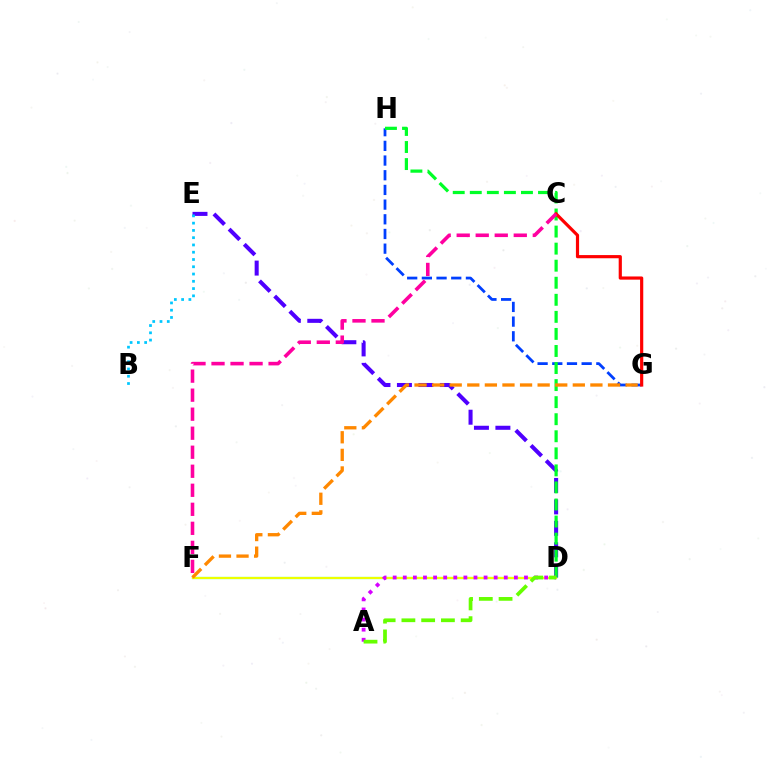{('G', 'H'): [{'color': '#003fff', 'line_style': 'dashed', 'thickness': 1.99}], ('D', 'F'): [{'color': '#00ffaf', 'line_style': 'solid', 'thickness': 1.57}, {'color': '#eeff00', 'line_style': 'solid', 'thickness': 1.55}], ('D', 'E'): [{'color': '#4f00ff', 'line_style': 'dashed', 'thickness': 2.91}], ('B', 'E'): [{'color': '#00c7ff', 'line_style': 'dotted', 'thickness': 1.98}], ('D', 'H'): [{'color': '#00ff27', 'line_style': 'dashed', 'thickness': 2.32}], ('A', 'D'): [{'color': '#d600ff', 'line_style': 'dotted', 'thickness': 2.74}, {'color': '#66ff00', 'line_style': 'dashed', 'thickness': 2.68}], ('F', 'G'): [{'color': '#ff8800', 'line_style': 'dashed', 'thickness': 2.39}], ('C', 'G'): [{'color': '#ff0000', 'line_style': 'solid', 'thickness': 2.29}], ('C', 'F'): [{'color': '#ff00a0', 'line_style': 'dashed', 'thickness': 2.58}]}